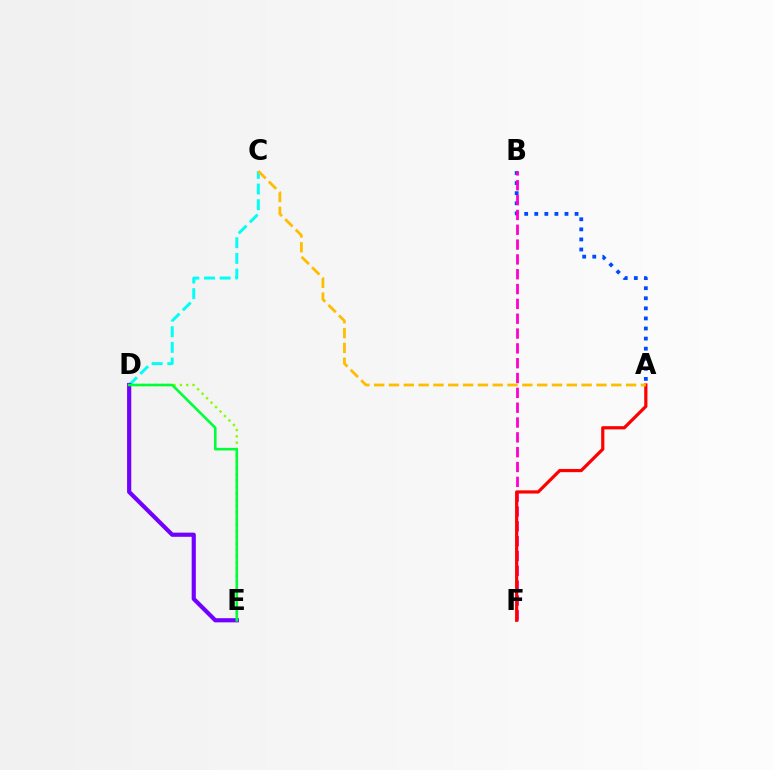{('D', 'E'): [{'color': '#84ff00', 'line_style': 'dotted', 'thickness': 1.72}, {'color': '#7200ff', 'line_style': 'solid', 'thickness': 3.0}, {'color': '#00ff39', 'line_style': 'solid', 'thickness': 1.87}], ('C', 'D'): [{'color': '#00fff6', 'line_style': 'dashed', 'thickness': 2.13}], ('A', 'B'): [{'color': '#004bff', 'line_style': 'dotted', 'thickness': 2.74}], ('B', 'F'): [{'color': '#ff00cf', 'line_style': 'dashed', 'thickness': 2.01}], ('A', 'F'): [{'color': '#ff0000', 'line_style': 'solid', 'thickness': 2.31}], ('A', 'C'): [{'color': '#ffbd00', 'line_style': 'dashed', 'thickness': 2.01}]}